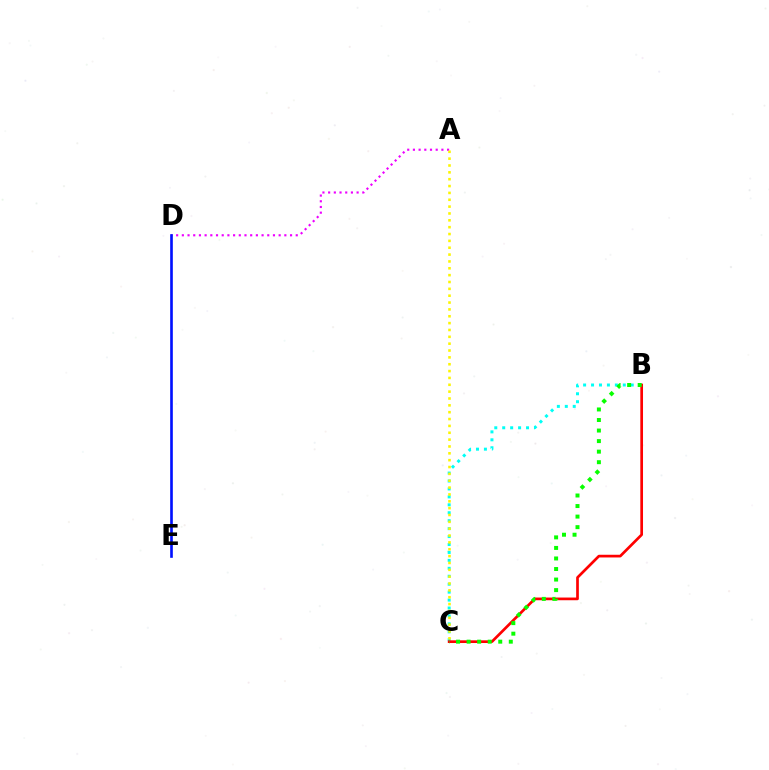{('B', 'C'): [{'color': '#00fff6', 'line_style': 'dotted', 'thickness': 2.16}, {'color': '#ff0000', 'line_style': 'solid', 'thickness': 1.94}, {'color': '#08ff00', 'line_style': 'dotted', 'thickness': 2.86}], ('A', 'D'): [{'color': '#ee00ff', 'line_style': 'dotted', 'thickness': 1.55}], ('D', 'E'): [{'color': '#0010ff', 'line_style': 'solid', 'thickness': 1.9}], ('A', 'C'): [{'color': '#fcf500', 'line_style': 'dotted', 'thickness': 1.86}]}